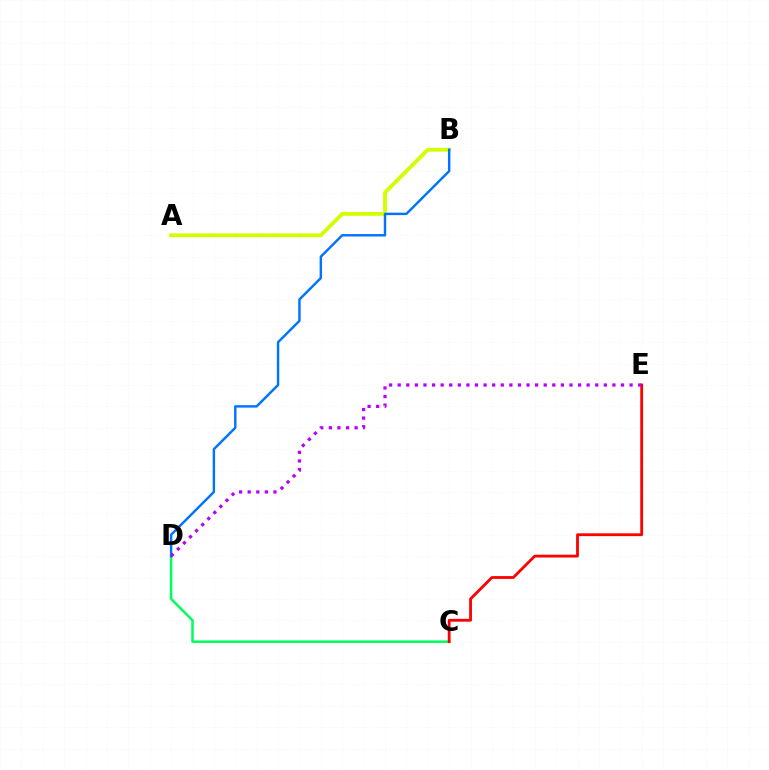{('A', 'B'): [{'color': '#d1ff00', 'line_style': 'solid', 'thickness': 2.75}], ('C', 'D'): [{'color': '#00ff5c', 'line_style': 'solid', 'thickness': 1.81}], ('C', 'E'): [{'color': '#ff0000', 'line_style': 'solid', 'thickness': 2.02}], ('B', 'D'): [{'color': '#0074ff', 'line_style': 'solid', 'thickness': 1.75}], ('D', 'E'): [{'color': '#b900ff', 'line_style': 'dotted', 'thickness': 2.33}]}